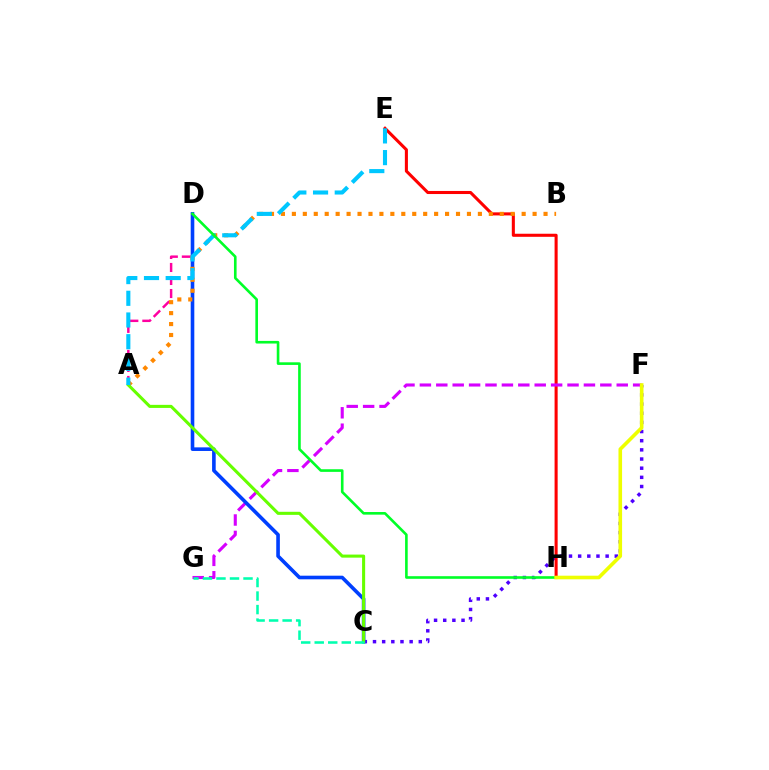{('C', 'F'): [{'color': '#4f00ff', 'line_style': 'dotted', 'thickness': 2.49}], ('E', 'H'): [{'color': '#ff0000', 'line_style': 'solid', 'thickness': 2.21}], ('A', 'D'): [{'color': '#ff00a0', 'line_style': 'dashed', 'thickness': 1.77}], ('F', 'G'): [{'color': '#d600ff', 'line_style': 'dashed', 'thickness': 2.23}], ('C', 'D'): [{'color': '#003fff', 'line_style': 'solid', 'thickness': 2.6}], ('A', 'B'): [{'color': '#ff8800', 'line_style': 'dotted', 'thickness': 2.97}], ('A', 'C'): [{'color': '#66ff00', 'line_style': 'solid', 'thickness': 2.21}], ('A', 'E'): [{'color': '#00c7ff', 'line_style': 'dashed', 'thickness': 2.95}], ('C', 'G'): [{'color': '#00ffaf', 'line_style': 'dashed', 'thickness': 1.84}], ('D', 'H'): [{'color': '#00ff27', 'line_style': 'solid', 'thickness': 1.89}], ('F', 'H'): [{'color': '#eeff00', 'line_style': 'solid', 'thickness': 2.6}]}